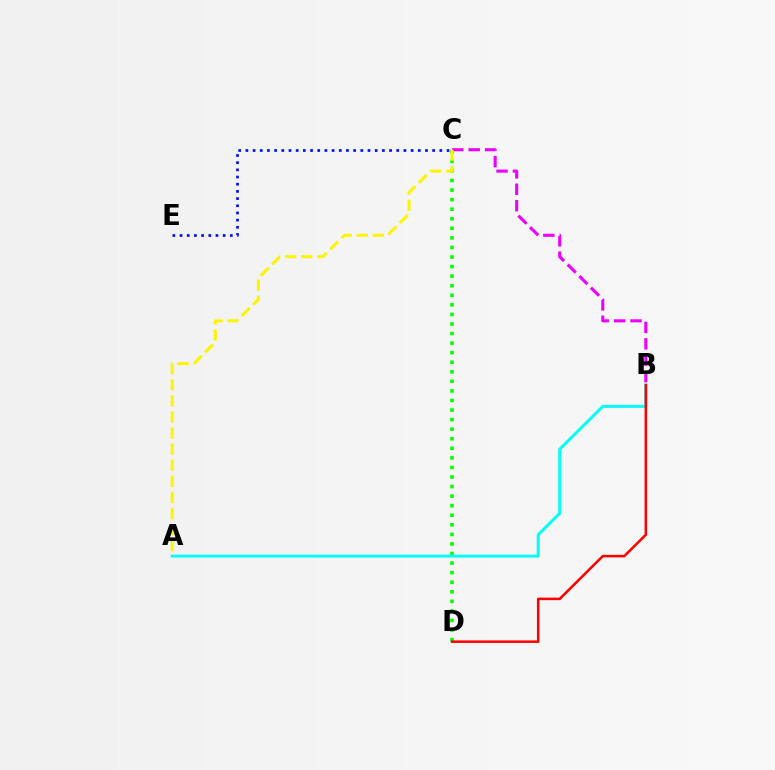{('C', 'D'): [{'color': '#08ff00', 'line_style': 'dotted', 'thickness': 2.6}], ('A', 'B'): [{'color': '#00fff6', 'line_style': 'solid', 'thickness': 2.12}], ('B', 'D'): [{'color': '#ff0000', 'line_style': 'solid', 'thickness': 1.82}], ('B', 'C'): [{'color': '#ee00ff', 'line_style': 'dashed', 'thickness': 2.23}], ('A', 'C'): [{'color': '#fcf500', 'line_style': 'dashed', 'thickness': 2.18}], ('C', 'E'): [{'color': '#0010ff', 'line_style': 'dotted', 'thickness': 1.95}]}